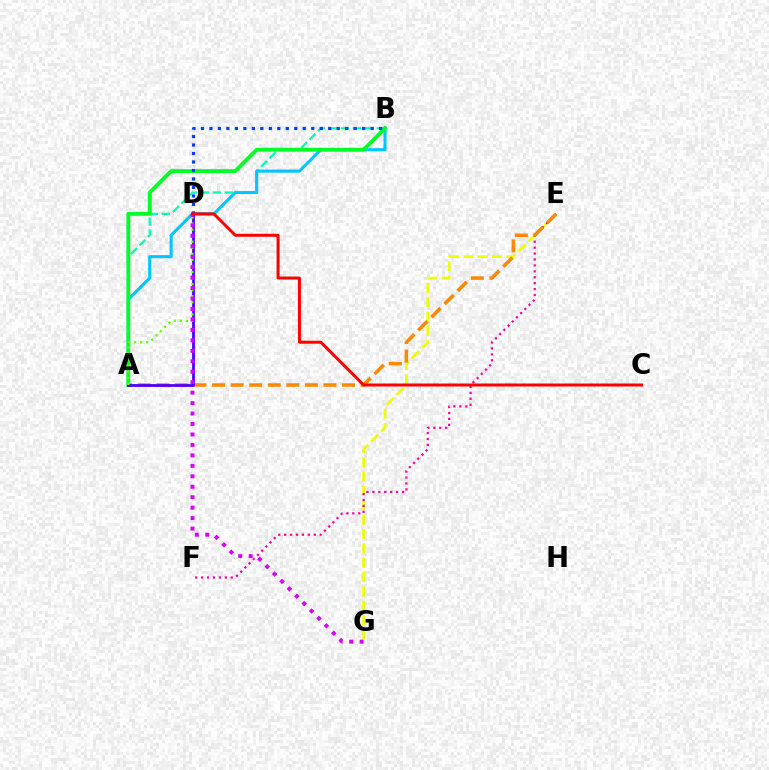{('E', 'G'): [{'color': '#eeff00', 'line_style': 'dashed', 'thickness': 1.95}], ('A', 'B'): [{'color': '#00ffaf', 'line_style': 'dashed', 'thickness': 1.62}, {'color': '#00c7ff', 'line_style': 'solid', 'thickness': 2.24}, {'color': '#00ff27', 'line_style': 'solid', 'thickness': 2.77}], ('E', 'F'): [{'color': '#ff00a0', 'line_style': 'dotted', 'thickness': 1.61}], ('A', 'E'): [{'color': '#ff8800', 'line_style': 'dashed', 'thickness': 2.52}], ('A', 'D'): [{'color': '#4f00ff', 'line_style': 'solid', 'thickness': 2.02}, {'color': '#66ff00', 'line_style': 'dotted', 'thickness': 1.64}], ('B', 'D'): [{'color': '#003fff', 'line_style': 'dotted', 'thickness': 2.31}], ('D', 'G'): [{'color': '#d600ff', 'line_style': 'dotted', 'thickness': 2.84}], ('C', 'D'): [{'color': '#ff0000', 'line_style': 'solid', 'thickness': 2.15}]}